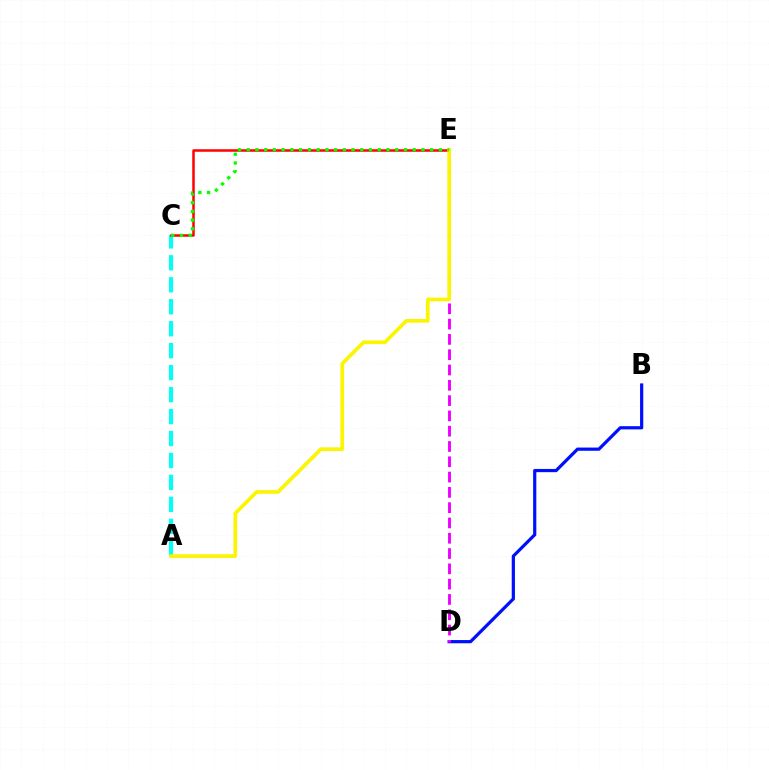{('B', 'D'): [{'color': '#0010ff', 'line_style': 'solid', 'thickness': 2.31}], ('D', 'E'): [{'color': '#ee00ff', 'line_style': 'dashed', 'thickness': 2.08}], ('A', 'C'): [{'color': '#00fff6', 'line_style': 'dashed', 'thickness': 2.98}], ('C', 'E'): [{'color': '#ff0000', 'line_style': 'solid', 'thickness': 1.8}, {'color': '#08ff00', 'line_style': 'dotted', 'thickness': 2.37}], ('A', 'E'): [{'color': '#fcf500', 'line_style': 'solid', 'thickness': 2.64}]}